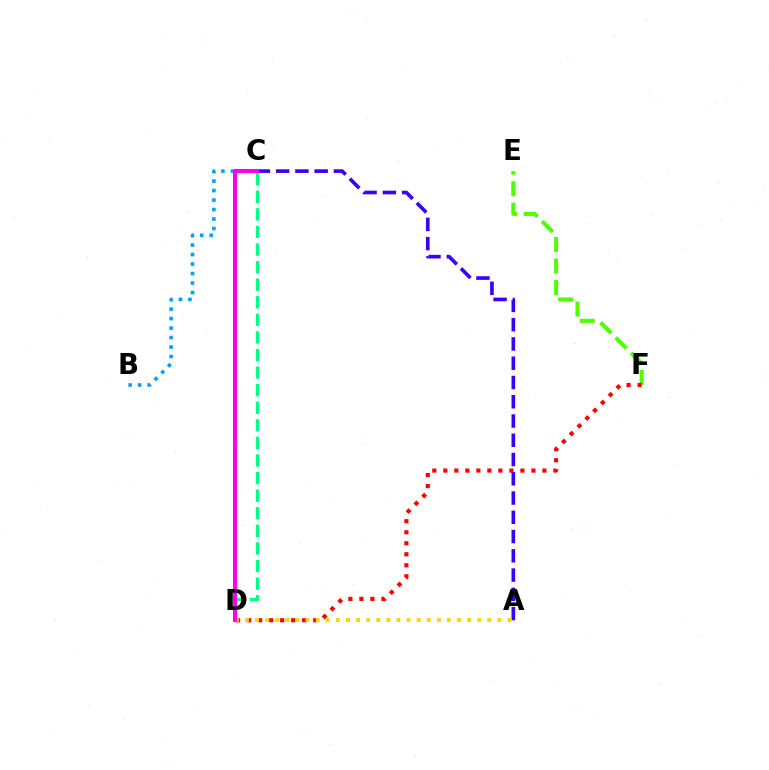{('E', 'F'): [{'color': '#4fff00', 'line_style': 'dashed', 'thickness': 2.92}], ('D', 'F'): [{'color': '#ff0000', 'line_style': 'dotted', 'thickness': 2.99}], ('A', 'C'): [{'color': '#3700ff', 'line_style': 'dashed', 'thickness': 2.62}], ('A', 'D'): [{'color': '#ffd500', 'line_style': 'dotted', 'thickness': 2.74}], ('B', 'C'): [{'color': '#009eff', 'line_style': 'dotted', 'thickness': 2.58}], ('C', 'D'): [{'color': '#00ff86', 'line_style': 'dashed', 'thickness': 2.39}, {'color': '#ff00ed', 'line_style': 'solid', 'thickness': 2.92}]}